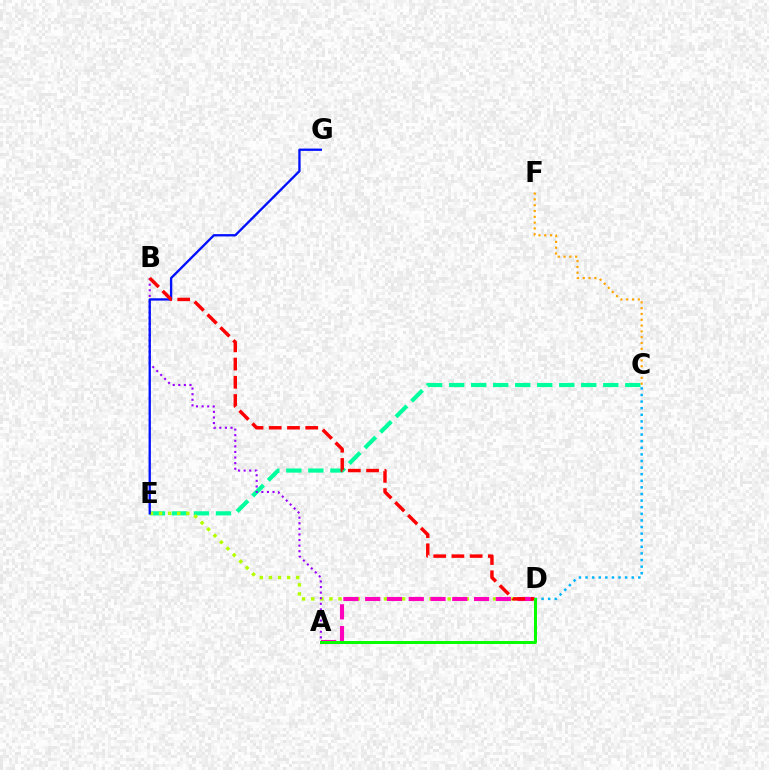{('C', 'E'): [{'color': '#00ff9d', 'line_style': 'dashed', 'thickness': 2.99}], ('C', 'D'): [{'color': '#00b5ff', 'line_style': 'dotted', 'thickness': 1.79}], ('D', 'E'): [{'color': '#b3ff00', 'line_style': 'dotted', 'thickness': 2.47}], ('A', 'B'): [{'color': '#9b00ff', 'line_style': 'dotted', 'thickness': 1.52}], ('E', 'G'): [{'color': '#0010ff', 'line_style': 'solid', 'thickness': 1.67}], ('A', 'D'): [{'color': '#ff00bd', 'line_style': 'dashed', 'thickness': 2.96}, {'color': '#08ff00', 'line_style': 'solid', 'thickness': 2.15}], ('B', 'D'): [{'color': '#ff0000', 'line_style': 'dashed', 'thickness': 2.48}], ('C', 'F'): [{'color': '#ffa500', 'line_style': 'dotted', 'thickness': 1.58}]}